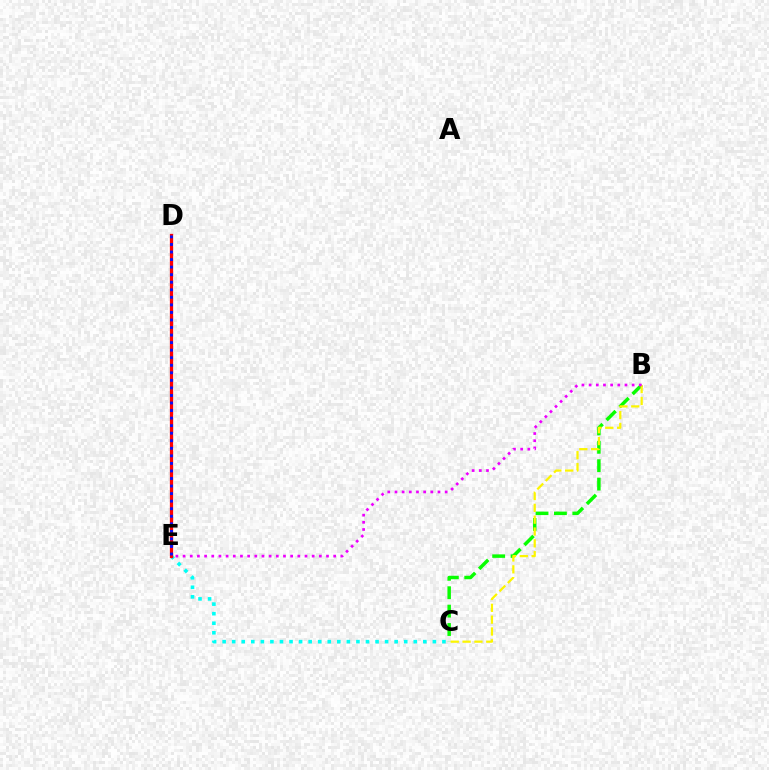{('C', 'E'): [{'color': '#00fff6', 'line_style': 'dotted', 'thickness': 2.6}], ('D', 'E'): [{'color': '#ff0000', 'line_style': 'solid', 'thickness': 2.35}, {'color': '#0010ff', 'line_style': 'dotted', 'thickness': 2.05}], ('B', 'C'): [{'color': '#08ff00', 'line_style': 'dashed', 'thickness': 2.5}, {'color': '#fcf500', 'line_style': 'dashed', 'thickness': 1.61}], ('B', 'E'): [{'color': '#ee00ff', 'line_style': 'dotted', 'thickness': 1.95}]}